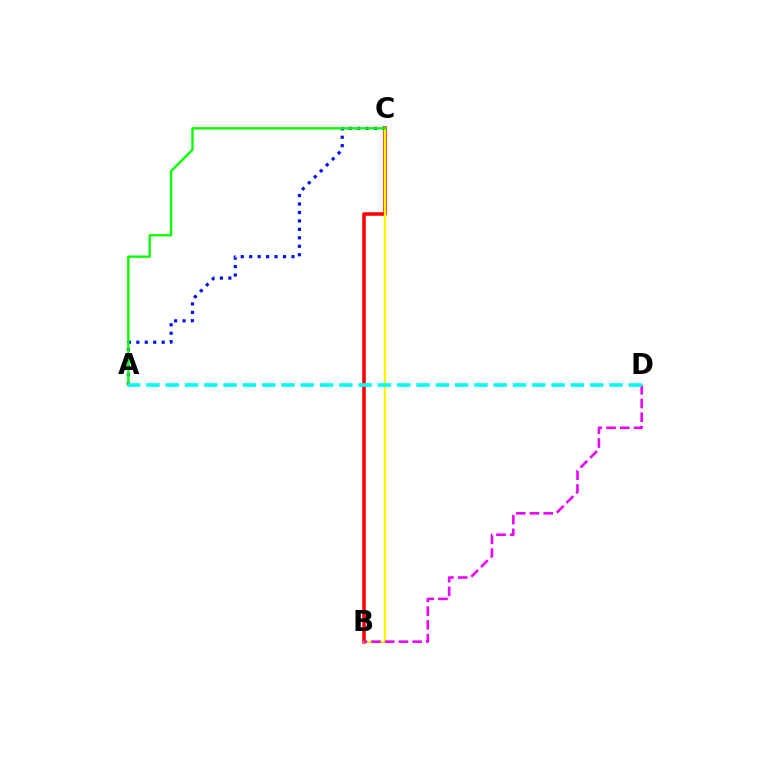{('B', 'C'): [{'color': '#ff0000', 'line_style': 'solid', 'thickness': 2.56}, {'color': '#fcf500', 'line_style': 'solid', 'thickness': 1.63}], ('A', 'C'): [{'color': '#0010ff', 'line_style': 'dotted', 'thickness': 2.3}, {'color': '#08ff00', 'line_style': 'solid', 'thickness': 1.7}], ('B', 'D'): [{'color': '#ee00ff', 'line_style': 'dashed', 'thickness': 1.86}], ('A', 'D'): [{'color': '#00fff6', 'line_style': 'dashed', 'thickness': 2.62}]}